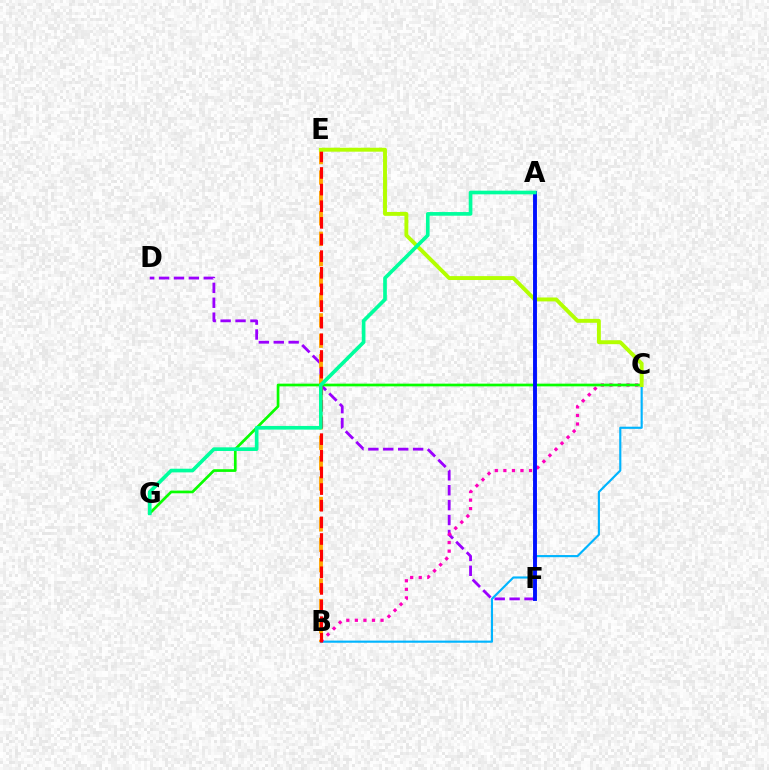{('D', 'F'): [{'color': '#9b00ff', 'line_style': 'dashed', 'thickness': 2.02}], ('B', 'C'): [{'color': '#00b5ff', 'line_style': 'solid', 'thickness': 1.55}, {'color': '#ff00bd', 'line_style': 'dotted', 'thickness': 2.32}], ('B', 'E'): [{'color': '#ffa500', 'line_style': 'dashed', 'thickness': 2.77}, {'color': '#ff0000', 'line_style': 'dashed', 'thickness': 2.26}], ('C', 'G'): [{'color': '#08ff00', 'line_style': 'solid', 'thickness': 1.94}], ('C', 'E'): [{'color': '#b3ff00', 'line_style': 'solid', 'thickness': 2.82}], ('A', 'F'): [{'color': '#0010ff', 'line_style': 'solid', 'thickness': 2.81}], ('A', 'G'): [{'color': '#00ff9d', 'line_style': 'solid', 'thickness': 2.64}]}